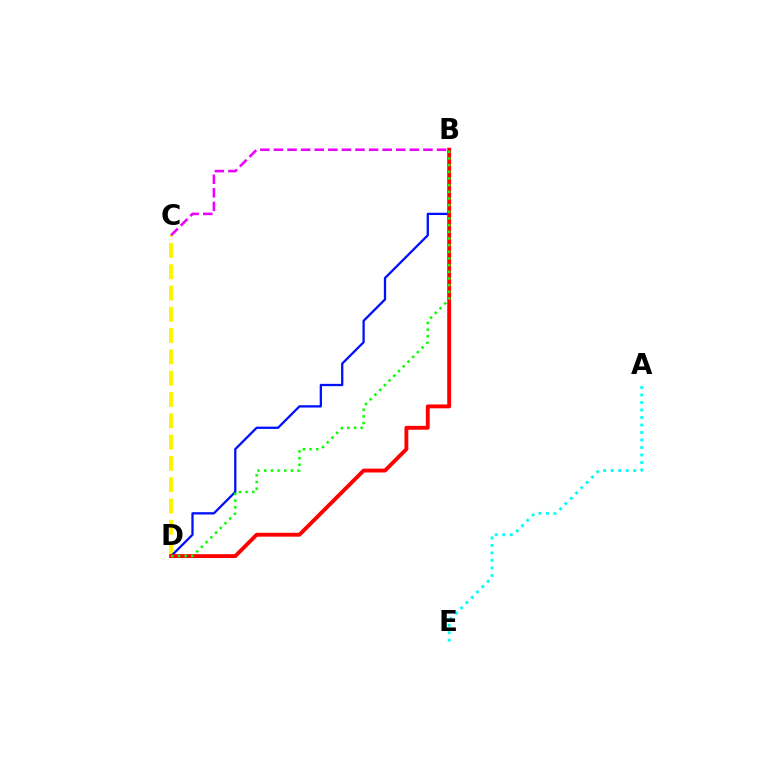{('A', 'E'): [{'color': '#00fff6', 'line_style': 'dotted', 'thickness': 2.04}], ('C', 'D'): [{'color': '#fcf500', 'line_style': 'dashed', 'thickness': 2.89}], ('B', 'D'): [{'color': '#0010ff', 'line_style': 'solid', 'thickness': 1.65}, {'color': '#ff0000', 'line_style': 'solid', 'thickness': 2.79}, {'color': '#08ff00', 'line_style': 'dotted', 'thickness': 1.81}], ('B', 'C'): [{'color': '#ee00ff', 'line_style': 'dashed', 'thickness': 1.85}]}